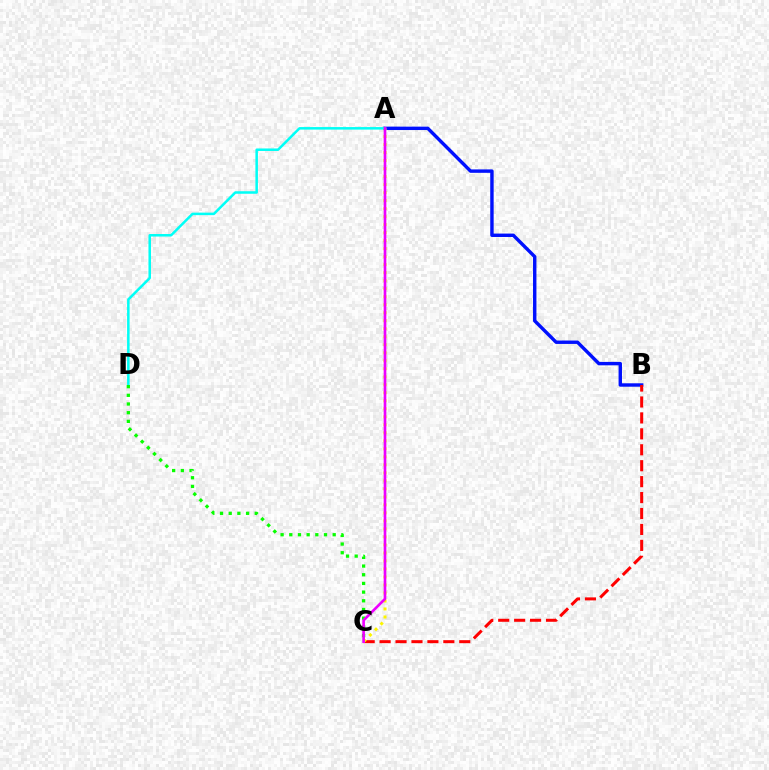{('A', 'B'): [{'color': '#0010ff', 'line_style': 'solid', 'thickness': 2.46}], ('B', 'C'): [{'color': '#ff0000', 'line_style': 'dashed', 'thickness': 2.16}], ('A', 'C'): [{'color': '#fcf500', 'line_style': 'dotted', 'thickness': 2.18}, {'color': '#ee00ff', 'line_style': 'solid', 'thickness': 1.92}], ('A', 'D'): [{'color': '#00fff6', 'line_style': 'solid', 'thickness': 1.81}], ('C', 'D'): [{'color': '#08ff00', 'line_style': 'dotted', 'thickness': 2.36}]}